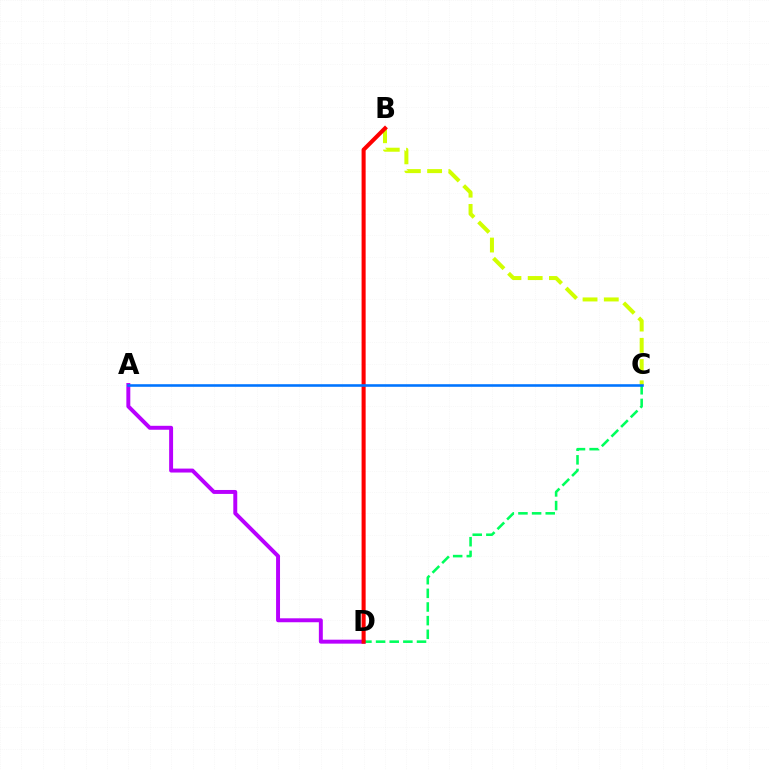{('B', 'C'): [{'color': '#d1ff00', 'line_style': 'dashed', 'thickness': 2.89}], ('A', 'D'): [{'color': '#b900ff', 'line_style': 'solid', 'thickness': 2.84}], ('C', 'D'): [{'color': '#00ff5c', 'line_style': 'dashed', 'thickness': 1.85}], ('B', 'D'): [{'color': '#ff0000', 'line_style': 'solid', 'thickness': 2.92}], ('A', 'C'): [{'color': '#0074ff', 'line_style': 'solid', 'thickness': 1.86}]}